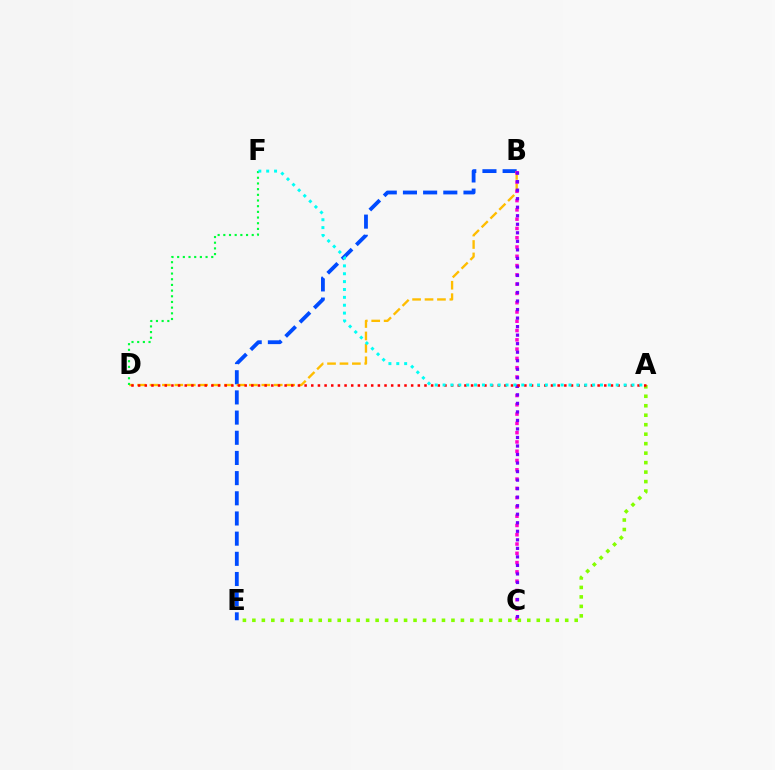{('B', 'E'): [{'color': '#004bff', 'line_style': 'dashed', 'thickness': 2.74}], ('B', 'D'): [{'color': '#ffbd00', 'line_style': 'dashed', 'thickness': 1.69}], ('B', 'C'): [{'color': '#ff00cf', 'line_style': 'dotted', 'thickness': 2.52}, {'color': '#7200ff', 'line_style': 'dotted', 'thickness': 2.32}], ('A', 'E'): [{'color': '#84ff00', 'line_style': 'dotted', 'thickness': 2.58}], ('A', 'D'): [{'color': '#ff0000', 'line_style': 'dotted', 'thickness': 1.81}], ('D', 'F'): [{'color': '#00ff39', 'line_style': 'dotted', 'thickness': 1.54}], ('A', 'F'): [{'color': '#00fff6', 'line_style': 'dotted', 'thickness': 2.14}]}